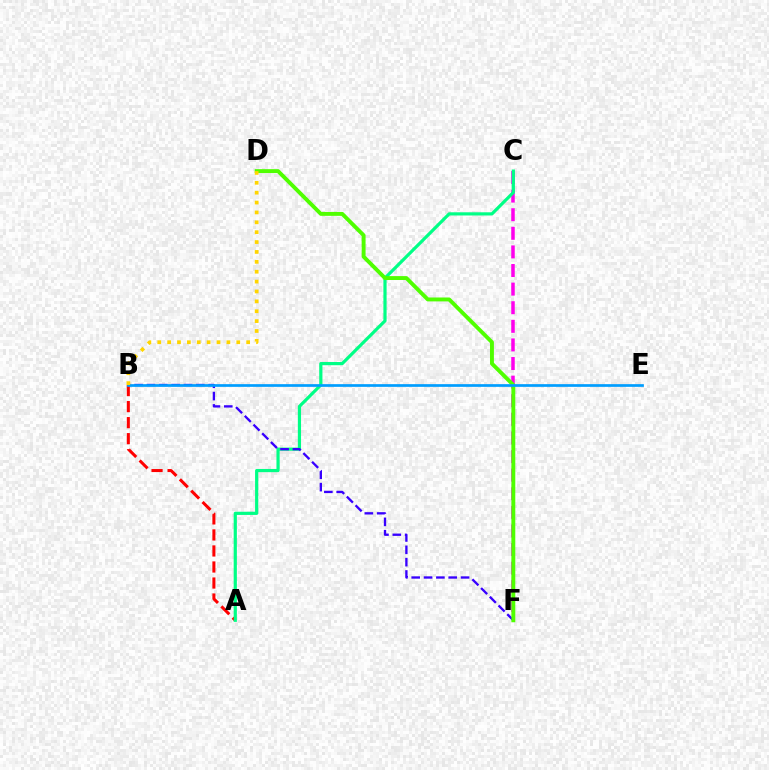{('C', 'F'): [{'color': '#ff00ed', 'line_style': 'dashed', 'thickness': 2.53}], ('A', 'B'): [{'color': '#ff0000', 'line_style': 'dashed', 'thickness': 2.18}], ('A', 'C'): [{'color': '#00ff86', 'line_style': 'solid', 'thickness': 2.3}], ('B', 'F'): [{'color': '#3700ff', 'line_style': 'dashed', 'thickness': 1.68}], ('D', 'F'): [{'color': '#4fff00', 'line_style': 'solid', 'thickness': 2.81}], ('B', 'E'): [{'color': '#009eff', 'line_style': 'solid', 'thickness': 1.95}], ('B', 'D'): [{'color': '#ffd500', 'line_style': 'dotted', 'thickness': 2.68}]}